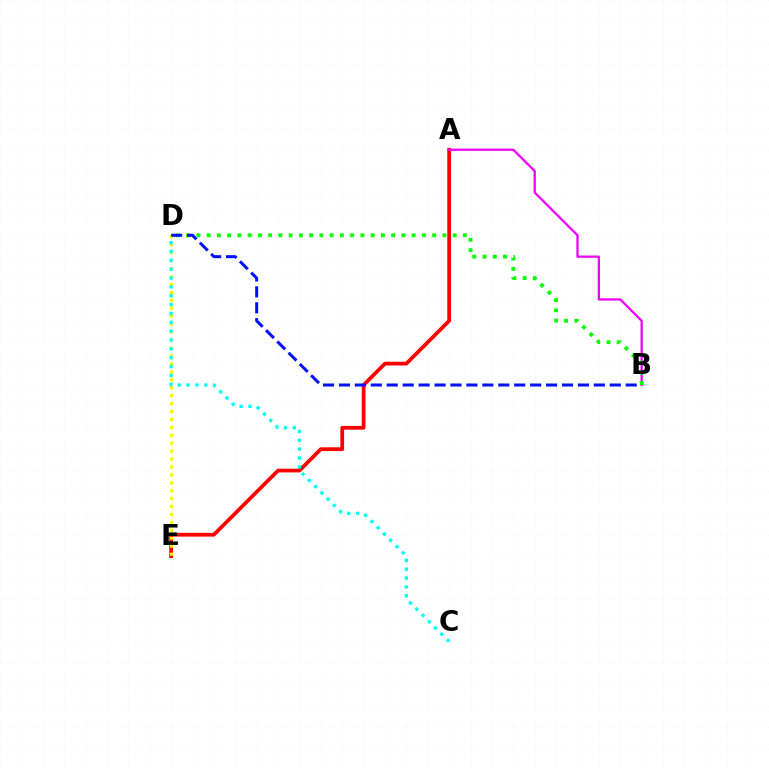{('A', 'E'): [{'color': '#ff0000', 'line_style': 'solid', 'thickness': 2.71}], ('A', 'B'): [{'color': '#ee00ff', 'line_style': 'solid', 'thickness': 1.62}], ('B', 'D'): [{'color': '#08ff00', 'line_style': 'dotted', 'thickness': 2.78}, {'color': '#0010ff', 'line_style': 'dashed', 'thickness': 2.16}], ('D', 'E'): [{'color': '#fcf500', 'line_style': 'dotted', 'thickness': 2.15}], ('C', 'D'): [{'color': '#00fff6', 'line_style': 'dotted', 'thickness': 2.4}]}